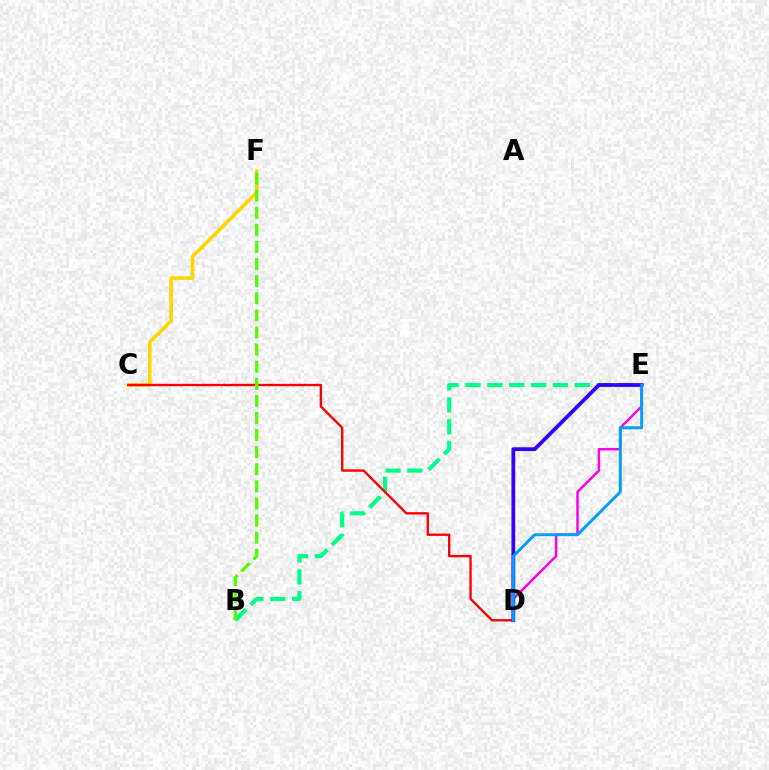{('C', 'F'): [{'color': '#ffd500', 'line_style': 'solid', 'thickness': 2.57}], ('B', 'E'): [{'color': '#00ff86', 'line_style': 'dashed', 'thickness': 2.97}], ('D', 'E'): [{'color': '#ff00ed', 'line_style': 'solid', 'thickness': 1.8}, {'color': '#3700ff', 'line_style': 'solid', 'thickness': 2.73}, {'color': '#009eff', 'line_style': 'solid', 'thickness': 2.13}], ('C', 'D'): [{'color': '#ff0000', 'line_style': 'solid', 'thickness': 1.71}], ('B', 'F'): [{'color': '#4fff00', 'line_style': 'dashed', 'thickness': 2.32}]}